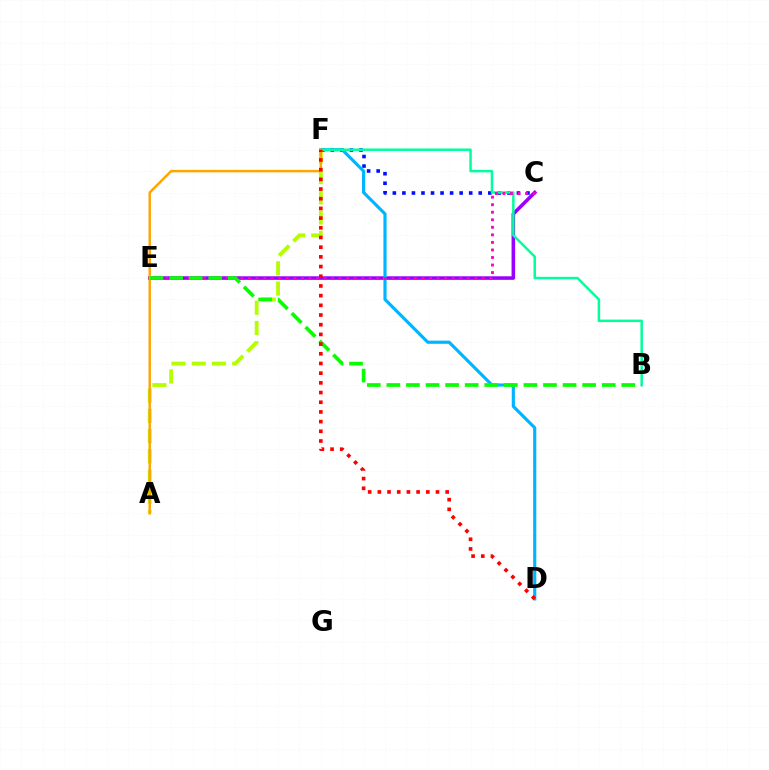{('C', 'F'): [{'color': '#0010ff', 'line_style': 'dotted', 'thickness': 2.59}], ('C', 'E'): [{'color': '#9b00ff', 'line_style': 'solid', 'thickness': 2.57}, {'color': '#ff00bd', 'line_style': 'dotted', 'thickness': 2.05}], ('D', 'F'): [{'color': '#00b5ff', 'line_style': 'solid', 'thickness': 2.27}, {'color': '#ff0000', 'line_style': 'dotted', 'thickness': 2.63}], ('B', 'F'): [{'color': '#00ff9d', 'line_style': 'solid', 'thickness': 1.79}], ('A', 'F'): [{'color': '#b3ff00', 'line_style': 'dashed', 'thickness': 2.75}, {'color': '#ffa500', 'line_style': 'solid', 'thickness': 1.76}], ('B', 'E'): [{'color': '#08ff00', 'line_style': 'dashed', 'thickness': 2.66}]}